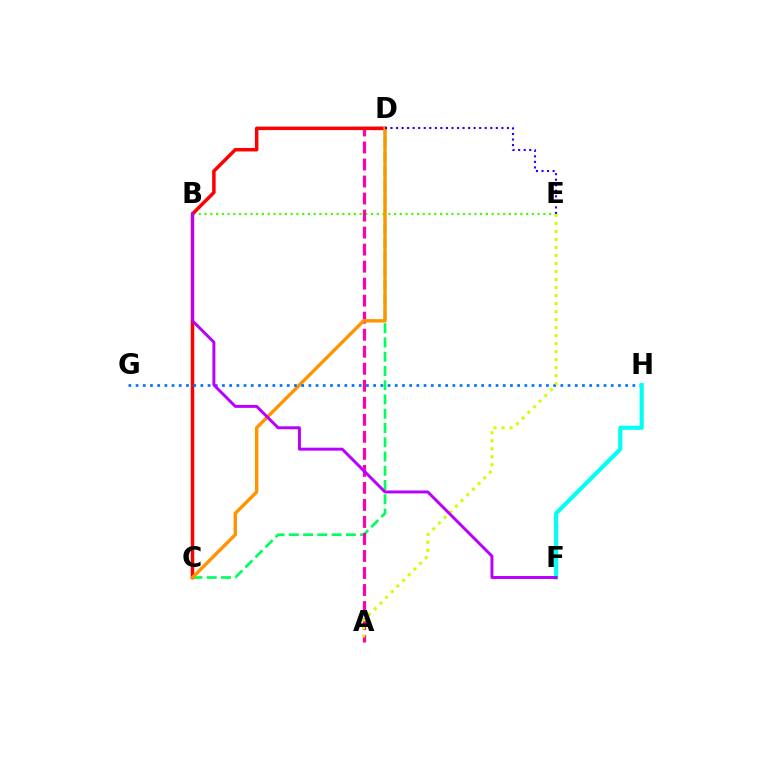{('C', 'D'): [{'color': '#00ff5c', 'line_style': 'dashed', 'thickness': 1.94}, {'color': '#ff0000', 'line_style': 'solid', 'thickness': 2.51}, {'color': '#ff9400', 'line_style': 'solid', 'thickness': 2.45}], ('B', 'E'): [{'color': '#3dff00', 'line_style': 'dotted', 'thickness': 1.56}], ('A', 'D'): [{'color': '#ff00ac', 'line_style': 'dashed', 'thickness': 2.31}], ('G', 'H'): [{'color': '#0074ff', 'line_style': 'dotted', 'thickness': 1.96}], ('D', 'E'): [{'color': '#2500ff', 'line_style': 'dotted', 'thickness': 1.51}], ('F', 'H'): [{'color': '#00fff6', 'line_style': 'solid', 'thickness': 2.97}], ('A', 'E'): [{'color': '#d1ff00', 'line_style': 'dotted', 'thickness': 2.18}], ('B', 'F'): [{'color': '#b900ff', 'line_style': 'solid', 'thickness': 2.12}]}